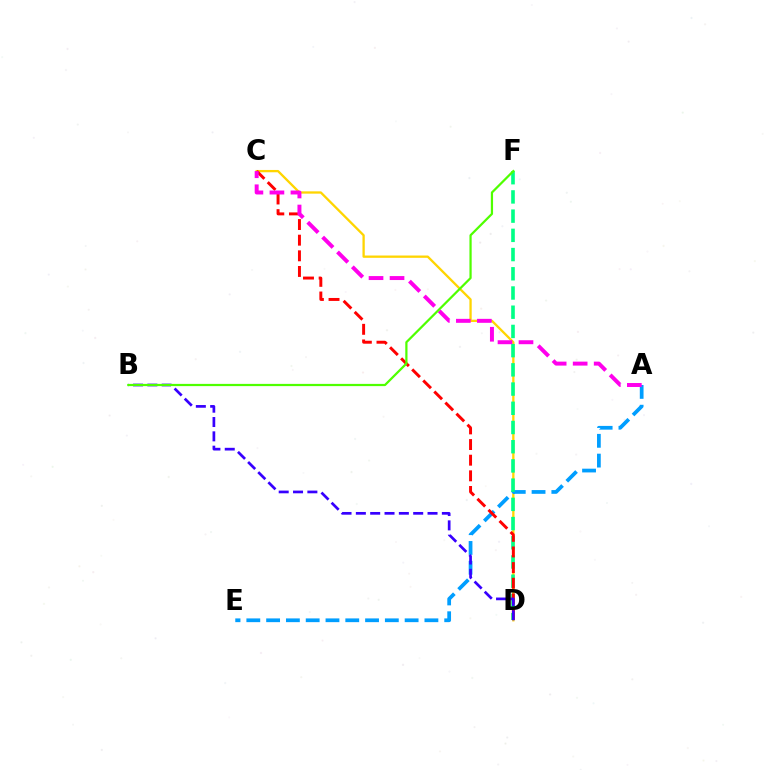{('C', 'D'): [{'color': '#ffd500', 'line_style': 'solid', 'thickness': 1.66}, {'color': '#ff0000', 'line_style': 'dashed', 'thickness': 2.12}], ('A', 'E'): [{'color': '#009eff', 'line_style': 'dashed', 'thickness': 2.69}], ('D', 'F'): [{'color': '#00ff86', 'line_style': 'dashed', 'thickness': 2.61}], ('B', 'D'): [{'color': '#3700ff', 'line_style': 'dashed', 'thickness': 1.95}], ('A', 'C'): [{'color': '#ff00ed', 'line_style': 'dashed', 'thickness': 2.85}], ('B', 'F'): [{'color': '#4fff00', 'line_style': 'solid', 'thickness': 1.6}]}